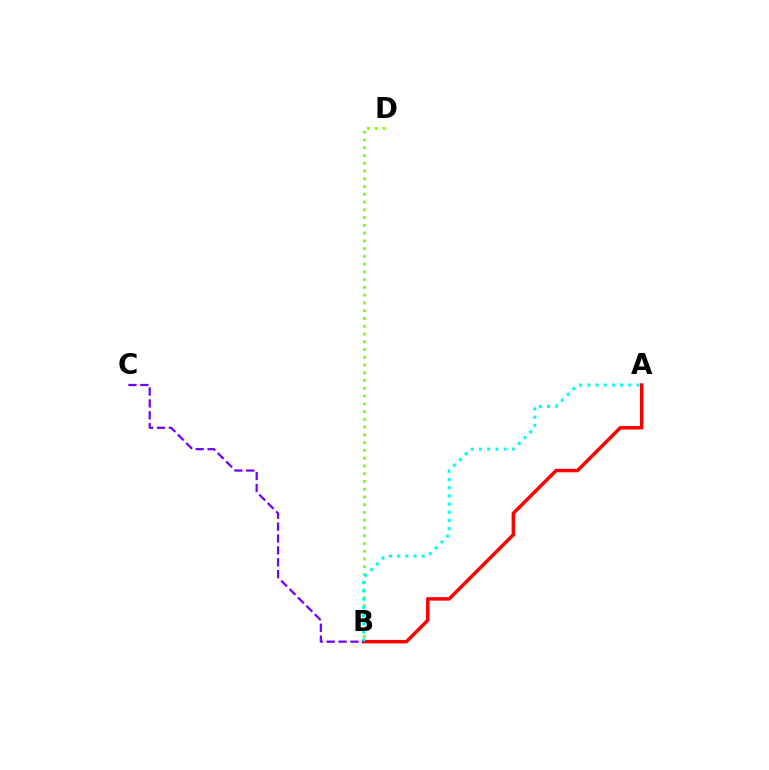{('B', 'D'): [{'color': '#84ff00', 'line_style': 'dotted', 'thickness': 2.11}], ('A', 'B'): [{'color': '#ff0000', 'line_style': 'solid', 'thickness': 2.49}, {'color': '#00fff6', 'line_style': 'dotted', 'thickness': 2.23}], ('B', 'C'): [{'color': '#7200ff', 'line_style': 'dashed', 'thickness': 1.61}]}